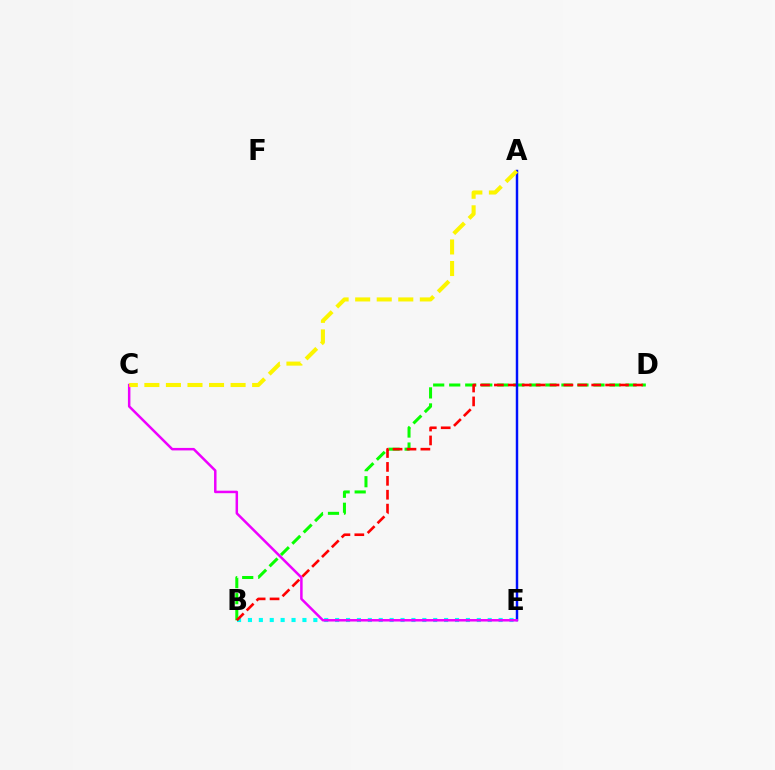{('B', 'E'): [{'color': '#00fff6', 'line_style': 'dotted', 'thickness': 2.96}], ('B', 'D'): [{'color': '#08ff00', 'line_style': 'dashed', 'thickness': 2.18}, {'color': '#ff0000', 'line_style': 'dashed', 'thickness': 1.89}], ('A', 'E'): [{'color': '#0010ff', 'line_style': 'solid', 'thickness': 1.77}], ('C', 'E'): [{'color': '#ee00ff', 'line_style': 'solid', 'thickness': 1.8}], ('A', 'C'): [{'color': '#fcf500', 'line_style': 'dashed', 'thickness': 2.93}]}